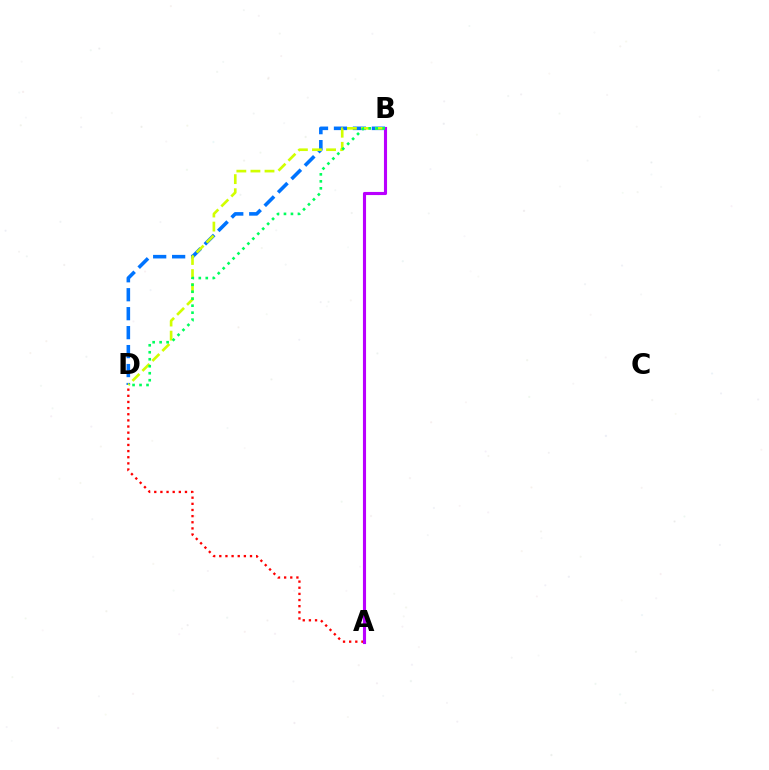{('B', 'D'): [{'color': '#0074ff', 'line_style': 'dashed', 'thickness': 2.58}, {'color': '#d1ff00', 'line_style': 'dashed', 'thickness': 1.91}, {'color': '#00ff5c', 'line_style': 'dotted', 'thickness': 1.9}], ('A', 'D'): [{'color': '#ff0000', 'line_style': 'dotted', 'thickness': 1.67}], ('A', 'B'): [{'color': '#b900ff', 'line_style': 'solid', 'thickness': 2.24}]}